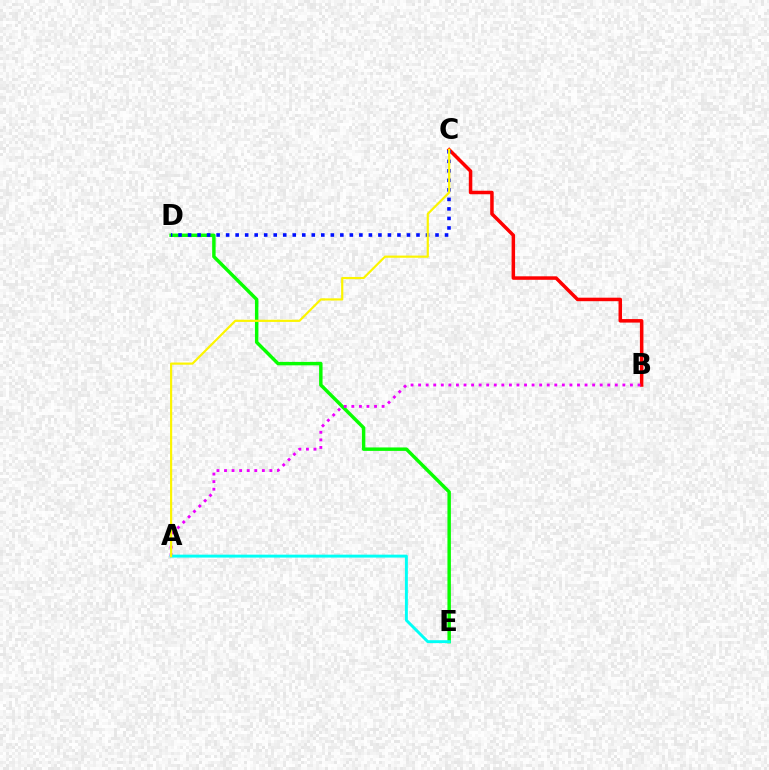{('B', 'C'): [{'color': '#ff0000', 'line_style': 'solid', 'thickness': 2.52}], ('D', 'E'): [{'color': '#08ff00', 'line_style': 'solid', 'thickness': 2.48}], ('A', 'B'): [{'color': '#ee00ff', 'line_style': 'dotted', 'thickness': 2.06}], ('C', 'D'): [{'color': '#0010ff', 'line_style': 'dotted', 'thickness': 2.59}], ('A', 'E'): [{'color': '#00fff6', 'line_style': 'solid', 'thickness': 2.1}], ('A', 'C'): [{'color': '#fcf500', 'line_style': 'solid', 'thickness': 1.57}]}